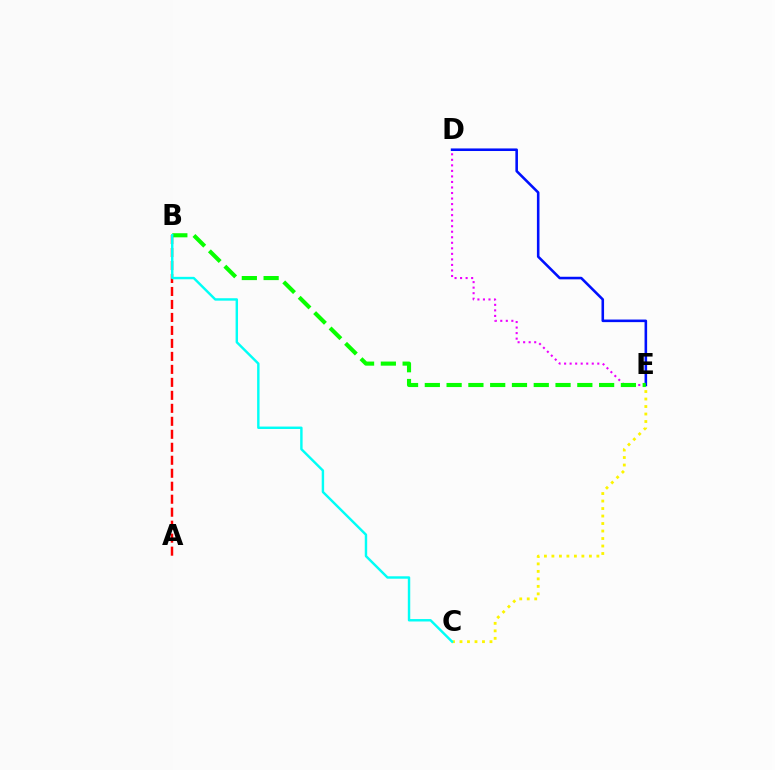{('D', 'E'): [{'color': '#ee00ff', 'line_style': 'dotted', 'thickness': 1.5}, {'color': '#0010ff', 'line_style': 'solid', 'thickness': 1.86}], ('C', 'E'): [{'color': '#fcf500', 'line_style': 'dotted', 'thickness': 2.04}], ('B', 'E'): [{'color': '#08ff00', 'line_style': 'dashed', 'thickness': 2.96}], ('A', 'B'): [{'color': '#ff0000', 'line_style': 'dashed', 'thickness': 1.76}], ('B', 'C'): [{'color': '#00fff6', 'line_style': 'solid', 'thickness': 1.75}]}